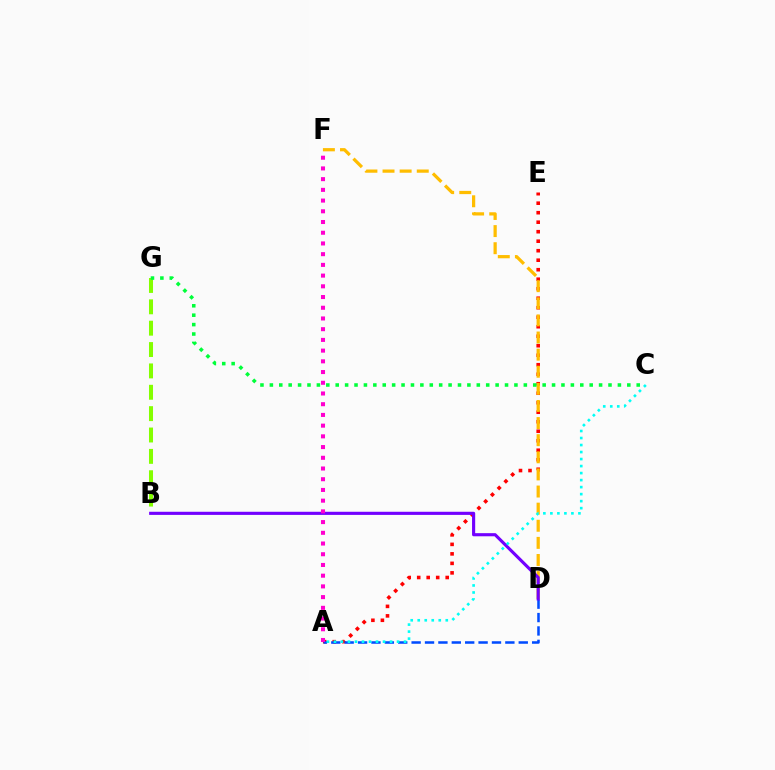{('A', 'E'): [{'color': '#ff0000', 'line_style': 'dotted', 'thickness': 2.58}], ('D', 'F'): [{'color': '#ffbd00', 'line_style': 'dashed', 'thickness': 2.32}], ('B', 'G'): [{'color': '#84ff00', 'line_style': 'dashed', 'thickness': 2.9}], ('A', 'D'): [{'color': '#004bff', 'line_style': 'dashed', 'thickness': 1.82}], ('C', 'G'): [{'color': '#00ff39', 'line_style': 'dotted', 'thickness': 2.56}], ('B', 'D'): [{'color': '#7200ff', 'line_style': 'solid', 'thickness': 2.25}], ('A', 'C'): [{'color': '#00fff6', 'line_style': 'dotted', 'thickness': 1.91}], ('A', 'F'): [{'color': '#ff00cf', 'line_style': 'dotted', 'thickness': 2.91}]}